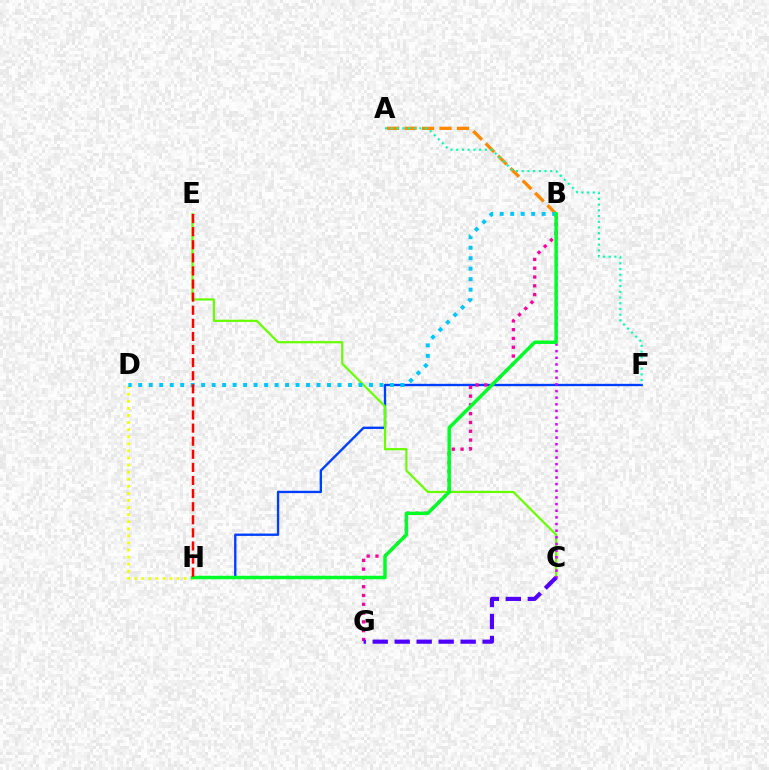{('F', 'H'): [{'color': '#003fff', 'line_style': 'solid', 'thickness': 1.69}], ('A', 'B'): [{'color': '#ff8800', 'line_style': 'dashed', 'thickness': 2.38}], ('C', 'E'): [{'color': '#66ff00', 'line_style': 'solid', 'thickness': 1.58}], ('D', 'H'): [{'color': '#eeff00', 'line_style': 'dotted', 'thickness': 1.92}], ('A', 'F'): [{'color': '#00ffaf', 'line_style': 'dotted', 'thickness': 1.55}], ('B', 'G'): [{'color': '#ff00a0', 'line_style': 'dotted', 'thickness': 2.39}], ('B', 'C'): [{'color': '#d600ff', 'line_style': 'dotted', 'thickness': 1.81}], ('B', 'D'): [{'color': '#00c7ff', 'line_style': 'dotted', 'thickness': 2.85}], ('B', 'H'): [{'color': '#00ff27', 'line_style': 'solid', 'thickness': 2.49}], ('E', 'H'): [{'color': '#ff0000', 'line_style': 'dashed', 'thickness': 1.78}], ('C', 'G'): [{'color': '#4f00ff', 'line_style': 'dashed', 'thickness': 2.99}]}